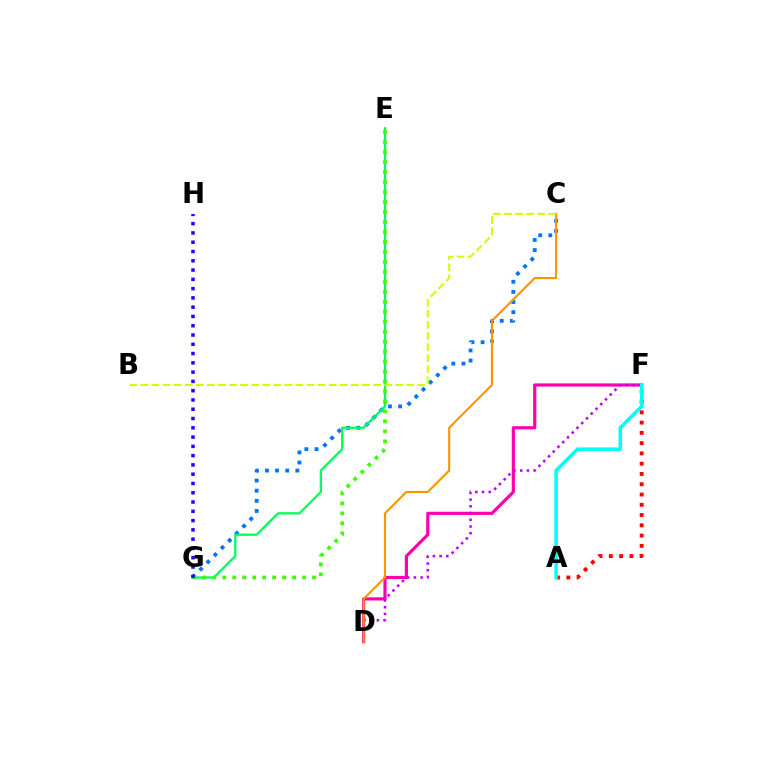{('D', 'F'): [{'color': '#ff00ac', 'line_style': 'solid', 'thickness': 2.28}, {'color': '#b900ff', 'line_style': 'dotted', 'thickness': 1.83}], ('C', 'G'): [{'color': '#0074ff', 'line_style': 'dotted', 'thickness': 2.75}], ('E', 'G'): [{'color': '#00ff5c', 'line_style': 'solid', 'thickness': 1.66}, {'color': '#3dff00', 'line_style': 'dotted', 'thickness': 2.71}], ('C', 'D'): [{'color': '#ff9400', 'line_style': 'solid', 'thickness': 1.53}], ('A', 'F'): [{'color': '#ff0000', 'line_style': 'dotted', 'thickness': 2.79}, {'color': '#00fff6', 'line_style': 'solid', 'thickness': 2.52}], ('B', 'C'): [{'color': '#d1ff00', 'line_style': 'dashed', 'thickness': 1.5}], ('G', 'H'): [{'color': '#2500ff', 'line_style': 'dotted', 'thickness': 2.52}]}